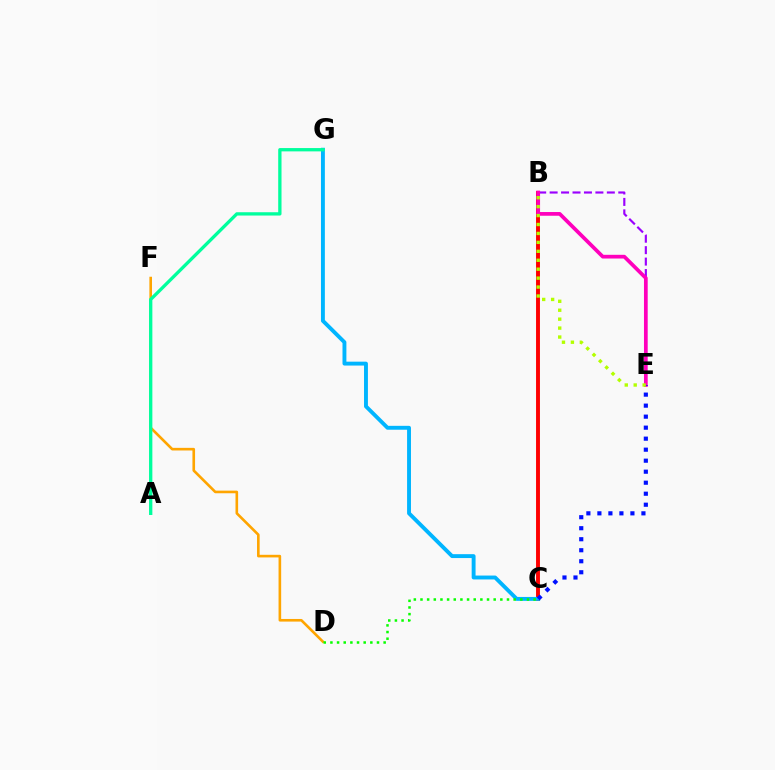{('B', 'C'): [{'color': '#ff0000', 'line_style': 'solid', 'thickness': 2.81}], ('D', 'F'): [{'color': '#ffa500', 'line_style': 'solid', 'thickness': 1.89}], ('C', 'G'): [{'color': '#00b5ff', 'line_style': 'solid', 'thickness': 2.8}], ('B', 'E'): [{'color': '#9b00ff', 'line_style': 'dashed', 'thickness': 1.55}, {'color': '#ff00bd', 'line_style': 'solid', 'thickness': 2.68}, {'color': '#b3ff00', 'line_style': 'dotted', 'thickness': 2.43}], ('C', 'D'): [{'color': '#08ff00', 'line_style': 'dotted', 'thickness': 1.81}], ('C', 'E'): [{'color': '#0010ff', 'line_style': 'dotted', 'thickness': 2.99}], ('A', 'G'): [{'color': '#00ff9d', 'line_style': 'solid', 'thickness': 2.38}]}